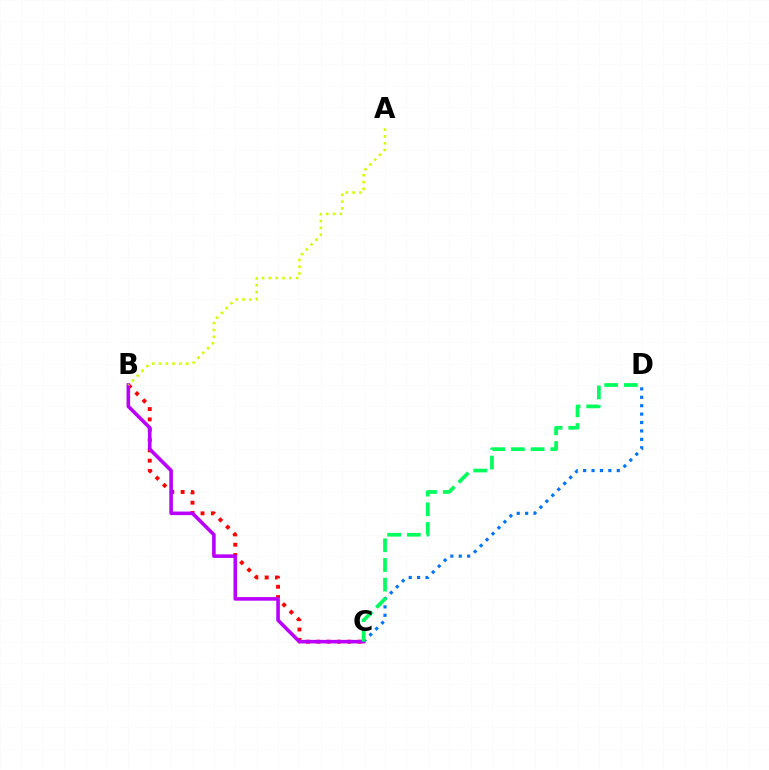{('B', 'C'): [{'color': '#ff0000', 'line_style': 'dotted', 'thickness': 2.81}, {'color': '#b900ff', 'line_style': 'solid', 'thickness': 2.58}], ('C', 'D'): [{'color': '#0074ff', 'line_style': 'dotted', 'thickness': 2.29}, {'color': '#00ff5c', 'line_style': 'dashed', 'thickness': 2.67}], ('A', 'B'): [{'color': '#d1ff00', 'line_style': 'dotted', 'thickness': 1.85}]}